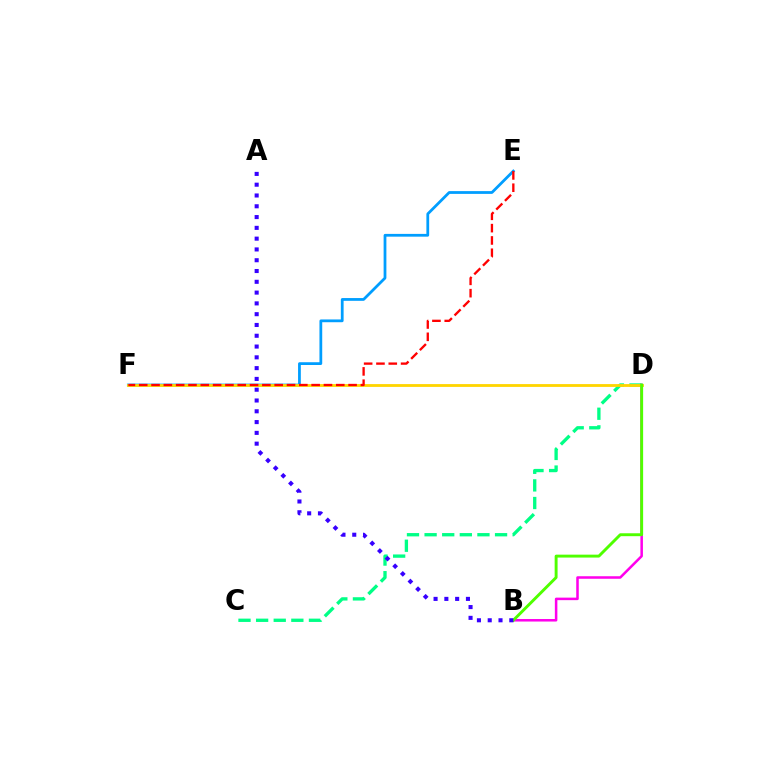{('C', 'D'): [{'color': '#00ff86', 'line_style': 'dashed', 'thickness': 2.39}], ('B', 'D'): [{'color': '#ff00ed', 'line_style': 'solid', 'thickness': 1.82}, {'color': '#4fff00', 'line_style': 'solid', 'thickness': 2.1}], ('E', 'F'): [{'color': '#009eff', 'line_style': 'solid', 'thickness': 1.99}, {'color': '#ff0000', 'line_style': 'dashed', 'thickness': 1.67}], ('D', 'F'): [{'color': '#ffd500', 'line_style': 'solid', 'thickness': 2.02}], ('A', 'B'): [{'color': '#3700ff', 'line_style': 'dotted', 'thickness': 2.93}]}